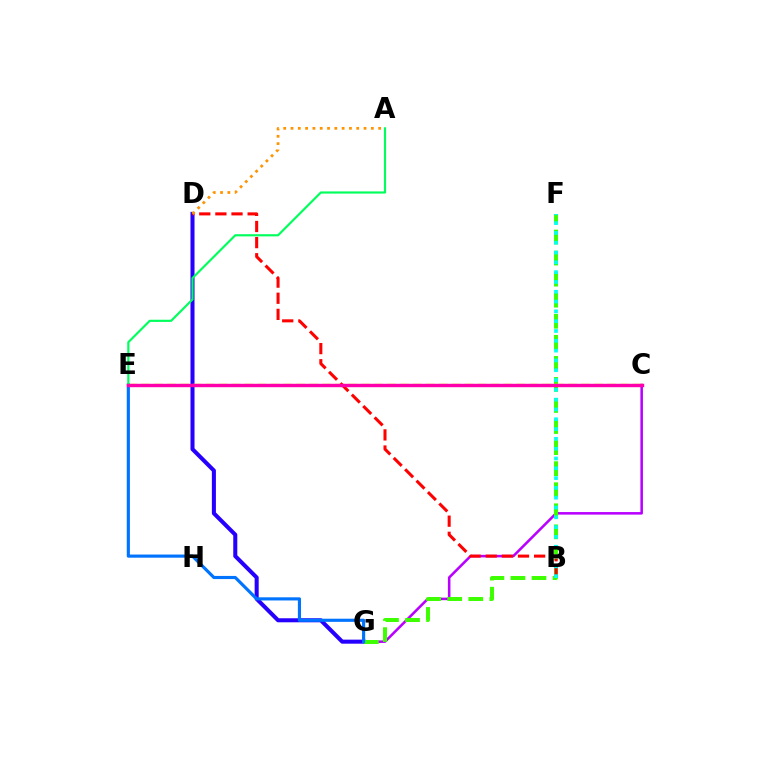{('C', 'G'): [{'color': '#b900ff', 'line_style': 'solid', 'thickness': 1.83}], ('D', 'G'): [{'color': '#2500ff', 'line_style': 'solid', 'thickness': 2.91}], ('F', 'G'): [{'color': '#3dff00', 'line_style': 'dashed', 'thickness': 2.86}], ('C', 'E'): [{'color': '#d1ff00', 'line_style': 'dashed', 'thickness': 1.76}, {'color': '#ff00ac', 'line_style': 'solid', 'thickness': 2.46}], ('E', 'G'): [{'color': '#0074ff', 'line_style': 'solid', 'thickness': 2.26}], ('B', 'D'): [{'color': '#ff0000', 'line_style': 'dashed', 'thickness': 2.19}], ('B', 'F'): [{'color': '#00fff6', 'line_style': 'dotted', 'thickness': 2.66}], ('A', 'D'): [{'color': '#ff9400', 'line_style': 'dotted', 'thickness': 1.98}], ('A', 'E'): [{'color': '#00ff5c', 'line_style': 'solid', 'thickness': 1.56}]}